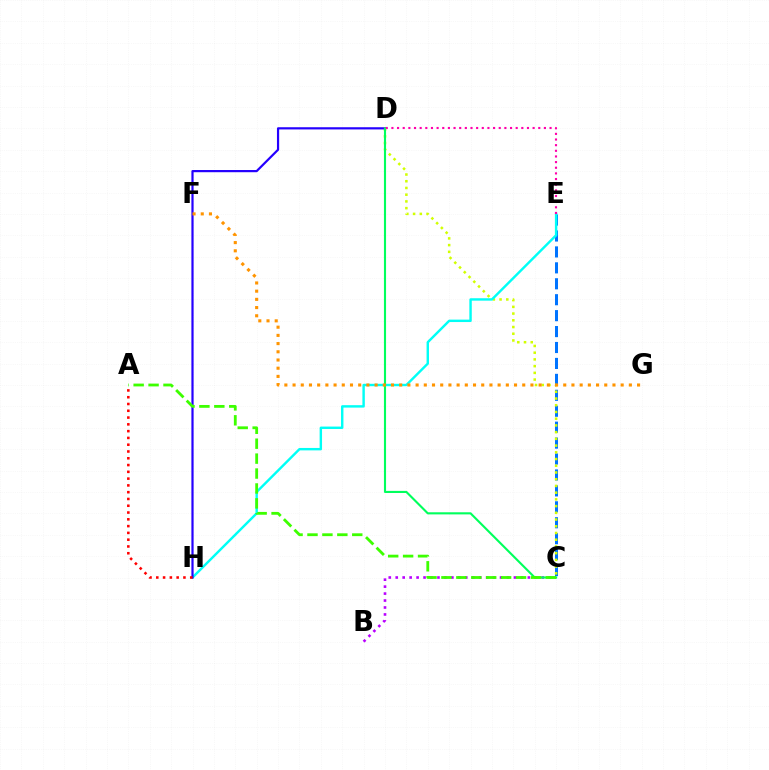{('C', 'E'): [{'color': '#0074ff', 'line_style': 'dashed', 'thickness': 2.16}], ('C', 'D'): [{'color': '#d1ff00', 'line_style': 'dotted', 'thickness': 1.83}, {'color': '#00ff5c', 'line_style': 'solid', 'thickness': 1.52}], ('E', 'H'): [{'color': '#00fff6', 'line_style': 'solid', 'thickness': 1.74}], ('B', 'C'): [{'color': '#b900ff', 'line_style': 'dotted', 'thickness': 1.89}], ('D', 'H'): [{'color': '#2500ff', 'line_style': 'solid', 'thickness': 1.58}], ('A', 'C'): [{'color': '#3dff00', 'line_style': 'dashed', 'thickness': 2.03}], ('F', 'G'): [{'color': '#ff9400', 'line_style': 'dotted', 'thickness': 2.23}], ('D', 'E'): [{'color': '#ff00ac', 'line_style': 'dotted', 'thickness': 1.53}], ('A', 'H'): [{'color': '#ff0000', 'line_style': 'dotted', 'thickness': 1.84}]}